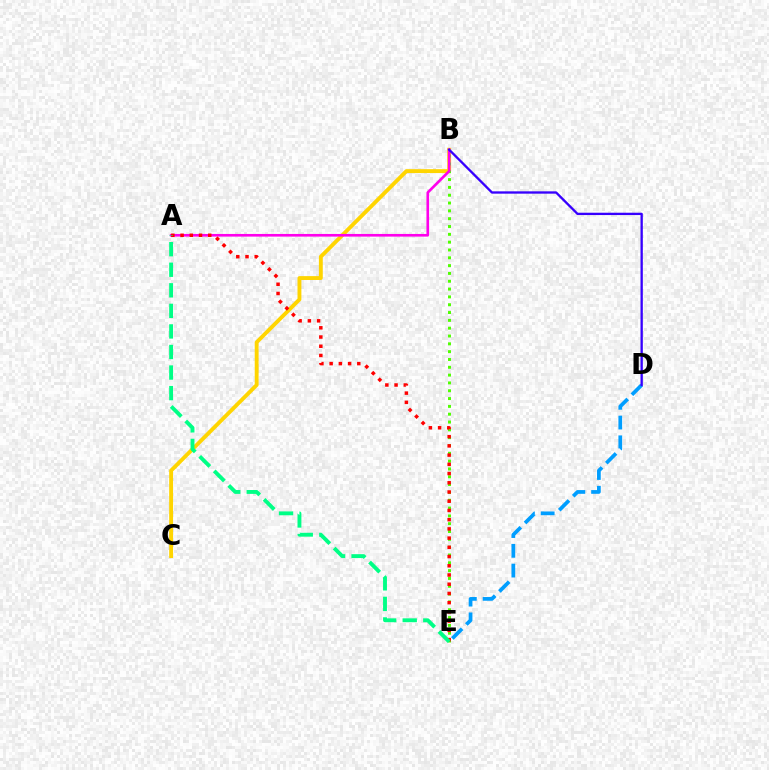{('D', 'E'): [{'color': '#009eff', 'line_style': 'dashed', 'thickness': 2.68}], ('B', 'C'): [{'color': '#ffd500', 'line_style': 'solid', 'thickness': 2.79}], ('B', 'E'): [{'color': '#4fff00', 'line_style': 'dotted', 'thickness': 2.12}], ('A', 'B'): [{'color': '#ff00ed', 'line_style': 'solid', 'thickness': 1.91}], ('B', 'D'): [{'color': '#3700ff', 'line_style': 'solid', 'thickness': 1.67}], ('A', 'E'): [{'color': '#ff0000', 'line_style': 'dotted', 'thickness': 2.51}, {'color': '#00ff86', 'line_style': 'dashed', 'thickness': 2.79}]}